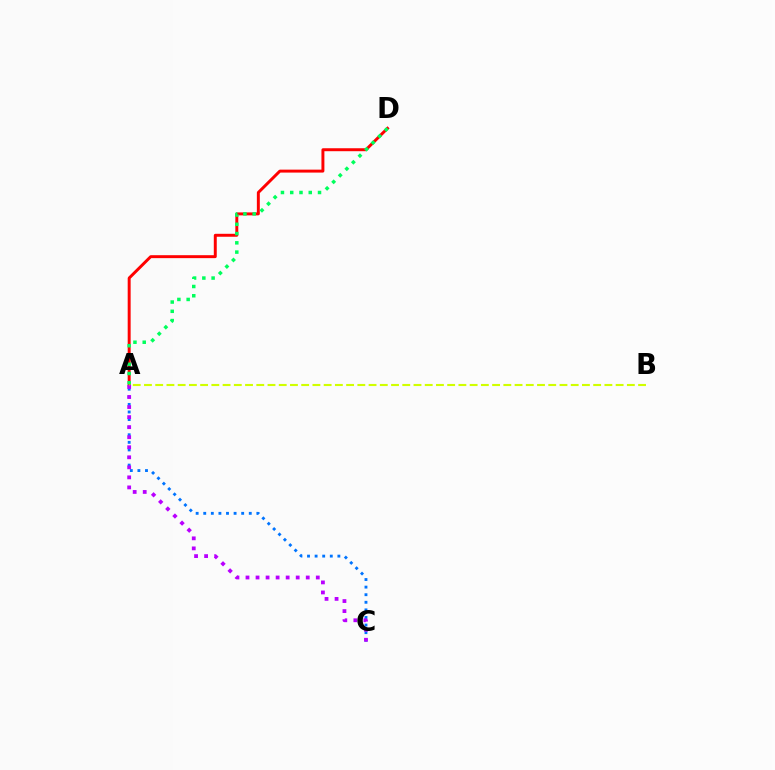{('A', 'C'): [{'color': '#0074ff', 'line_style': 'dotted', 'thickness': 2.06}, {'color': '#b900ff', 'line_style': 'dotted', 'thickness': 2.73}], ('A', 'D'): [{'color': '#ff0000', 'line_style': 'solid', 'thickness': 2.12}, {'color': '#00ff5c', 'line_style': 'dotted', 'thickness': 2.52}], ('A', 'B'): [{'color': '#d1ff00', 'line_style': 'dashed', 'thickness': 1.53}]}